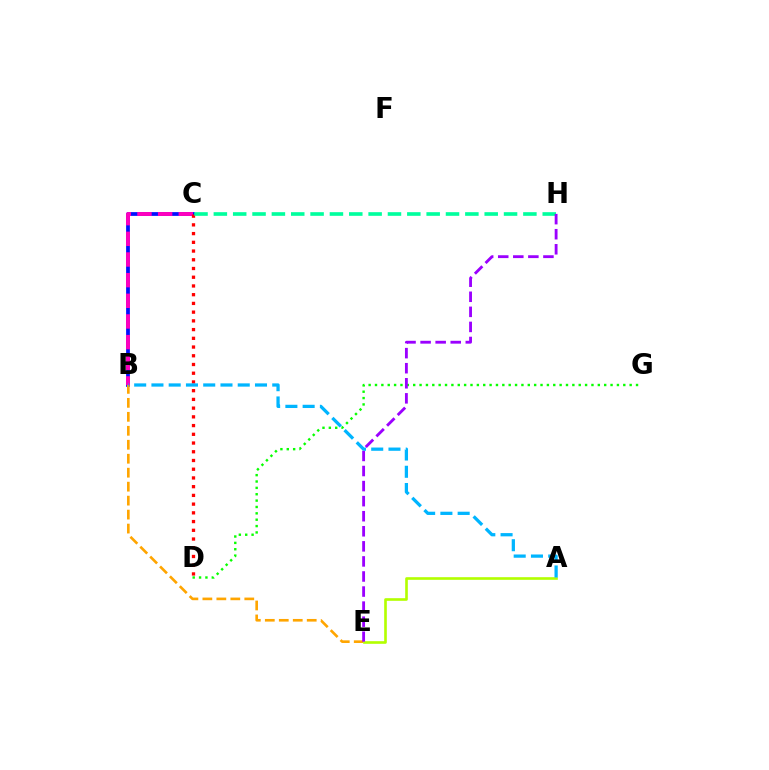{('B', 'C'): [{'color': '#0010ff', 'line_style': 'solid', 'thickness': 2.71}, {'color': '#ff00bd', 'line_style': 'dashed', 'thickness': 2.81}], ('C', 'D'): [{'color': '#ff0000', 'line_style': 'dotted', 'thickness': 2.37}], ('B', 'E'): [{'color': '#ffa500', 'line_style': 'dashed', 'thickness': 1.9}], ('C', 'H'): [{'color': '#00ff9d', 'line_style': 'dashed', 'thickness': 2.63}], ('D', 'G'): [{'color': '#08ff00', 'line_style': 'dotted', 'thickness': 1.73}], ('A', 'E'): [{'color': '#b3ff00', 'line_style': 'solid', 'thickness': 1.89}], ('E', 'H'): [{'color': '#9b00ff', 'line_style': 'dashed', 'thickness': 2.05}], ('A', 'B'): [{'color': '#00b5ff', 'line_style': 'dashed', 'thickness': 2.34}]}